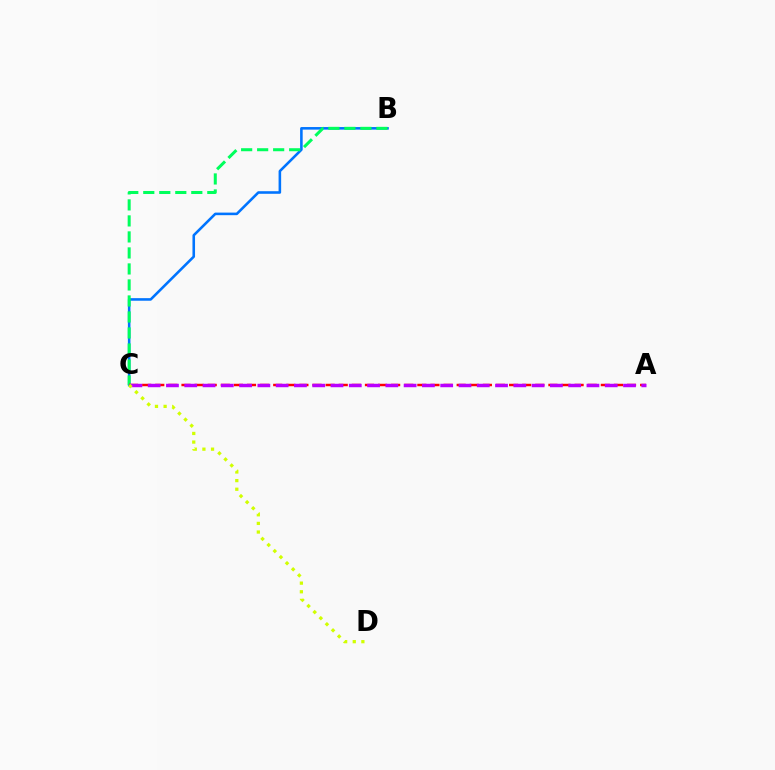{('B', 'C'): [{'color': '#0074ff', 'line_style': 'solid', 'thickness': 1.86}, {'color': '#00ff5c', 'line_style': 'dashed', 'thickness': 2.17}], ('A', 'C'): [{'color': '#ff0000', 'line_style': 'dashed', 'thickness': 1.78}, {'color': '#b900ff', 'line_style': 'dashed', 'thickness': 2.48}], ('C', 'D'): [{'color': '#d1ff00', 'line_style': 'dotted', 'thickness': 2.34}]}